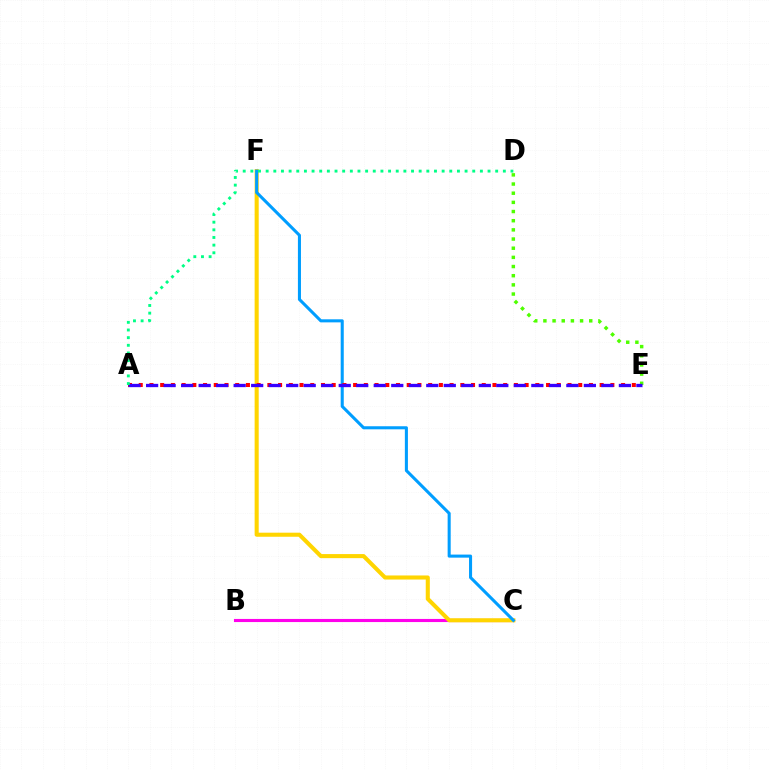{('B', 'C'): [{'color': '#ff00ed', 'line_style': 'solid', 'thickness': 2.25}], ('C', 'F'): [{'color': '#ffd500', 'line_style': 'solid', 'thickness': 2.93}, {'color': '#009eff', 'line_style': 'solid', 'thickness': 2.2}], ('A', 'E'): [{'color': '#ff0000', 'line_style': 'dotted', 'thickness': 2.91}, {'color': '#3700ff', 'line_style': 'dashed', 'thickness': 2.38}], ('D', 'E'): [{'color': '#4fff00', 'line_style': 'dotted', 'thickness': 2.49}], ('A', 'D'): [{'color': '#00ff86', 'line_style': 'dotted', 'thickness': 2.08}]}